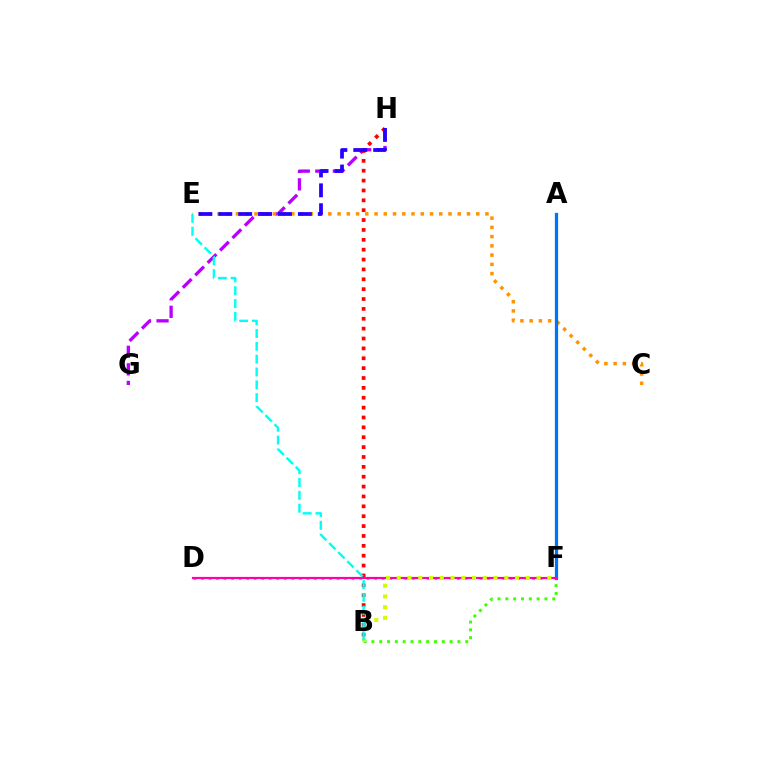{('G', 'H'): [{'color': '#b900ff', 'line_style': 'dashed', 'thickness': 2.39}], ('D', 'F'): [{'color': '#00ff5c', 'line_style': 'dotted', 'thickness': 2.05}, {'color': '#ff00ac', 'line_style': 'solid', 'thickness': 1.58}], ('B', 'F'): [{'color': '#3dff00', 'line_style': 'dotted', 'thickness': 2.12}, {'color': '#d1ff00', 'line_style': 'dotted', 'thickness': 2.92}], ('C', 'E'): [{'color': '#ff9400', 'line_style': 'dotted', 'thickness': 2.51}], ('A', 'F'): [{'color': '#0074ff', 'line_style': 'solid', 'thickness': 2.35}], ('B', 'H'): [{'color': '#ff0000', 'line_style': 'dotted', 'thickness': 2.68}], ('E', 'H'): [{'color': '#2500ff', 'line_style': 'dashed', 'thickness': 2.7}], ('B', 'E'): [{'color': '#00fff6', 'line_style': 'dashed', 'thickness': 1.74}]}